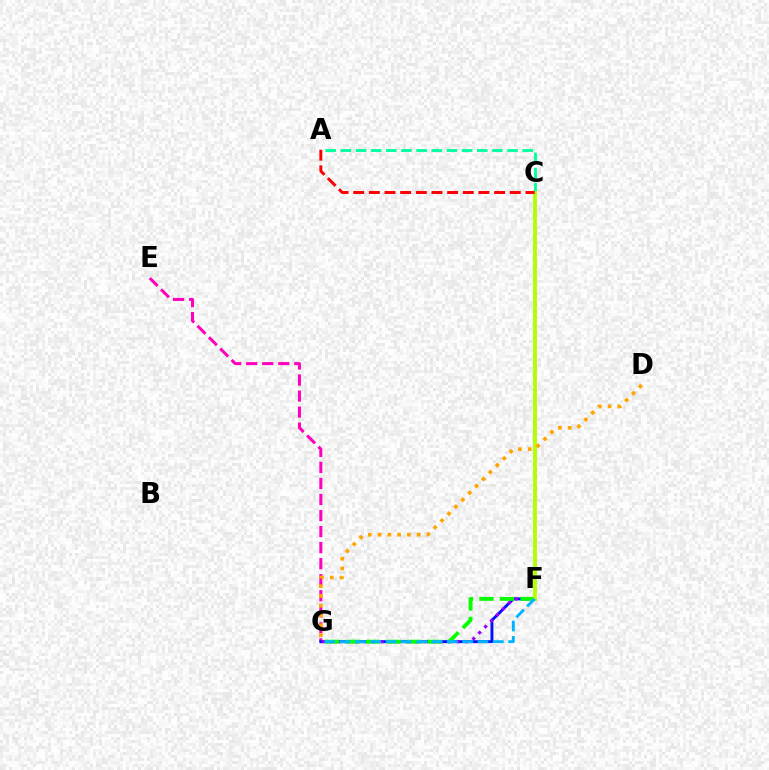{('A', 'C'): [{'color': '#00ff9d', 'line_style': 'dashed', 'thickness': 2.06}, {'color': '#ff0000', 'line_style': 'dashed', 'thickness': 2.13}], ('E', 'G'): [{'color': '#ff00bd', 'line_style': 'dashed', 'thickness': 2.18}], ('F', 'G'): [{'color': '#0010ff', 'line_style': 'solid', 'thickness': 2.08}, {'color': '#9b00ff', 'line_style': 'dotted', 'thickness': 2.29}, {'color': '#08ff00', 'line_style': 'dashed', 'thickness': 2.79}, {'color': '#00b5ff', 'line_style': 'dashed', 'thickness': 2.08}], ('C', 'F'): [{'color': '#b3ff00', 'line_style': 'solid', 'thickness': 2.74}], ('D', 'G'): [{'color': '#ffa500', 'line_style': 'dotted', 'thickness': 2.65}]}